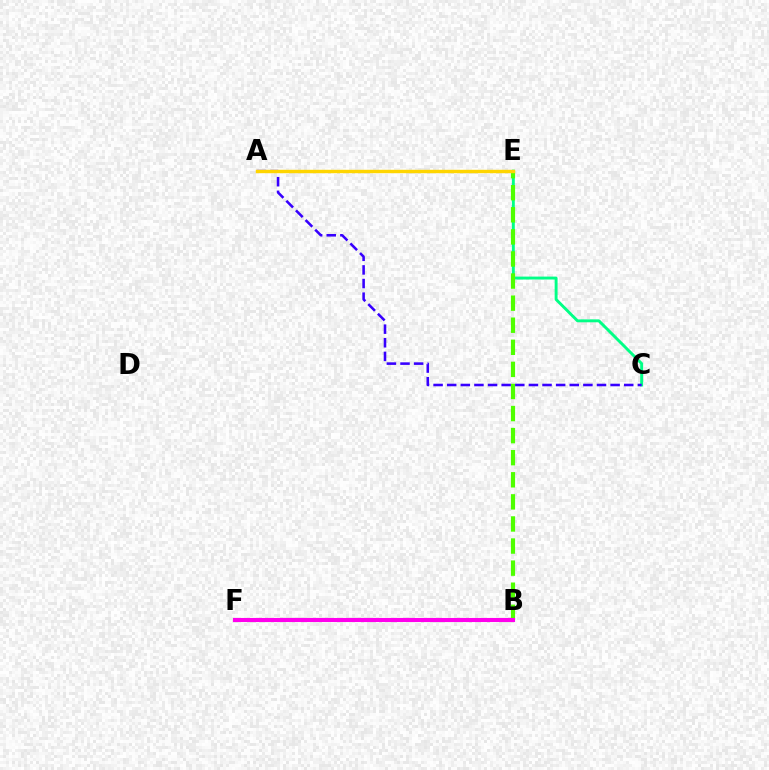{('C', 'E'): [{'color': '#00ff86', 'line_style': 'solid', 'thickness': 2.1}], ('B', 'F'): [{'color': '#ff0000', 'line_style': 'dashed', 'thickness': 2.65}, {'color': '#009eff', 'line_style': 'dotted', 'thickness': 2.85}, {'color': '#ff00ed', 'line_style': 'solid', 'thickness': 2.94}], ('A', 'C'): [{'color': '#3700ff', 'line_style': 'dashed', 'thickness': 1.85}], ('B', 'E'): [{'color': '#4fff00', 'line_style': 'dashed', 'thickness': 3.0}], ('A', 'E'): [{'color': '#ffd500', 'line_style': 'solid', 'thickness': 2.46}]}